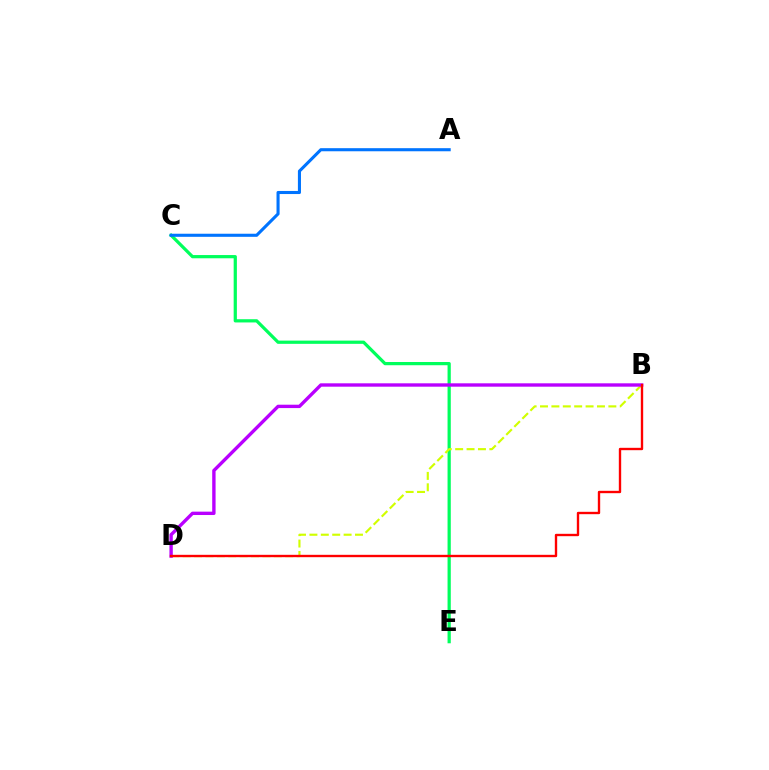{('C', 'E'): [{'color': '#00ff5c', 'line_style': 'solid', 'thickness': 2.32}], ('A', 'C'): [{'color': '#0074ff', 'line_style': 'solid', 'thickness': 2.22}], ('B', 'D'): [{'color': '#d1ff00', 'line_style': 'dashed', 'thickness': 1.55}, {'color': '#b900ff', 'line_style': 'solid', 'thickness': 2.43}, {'color': '#ff0000', 'line_style': 'solid', 'thickness': 1.7}]}